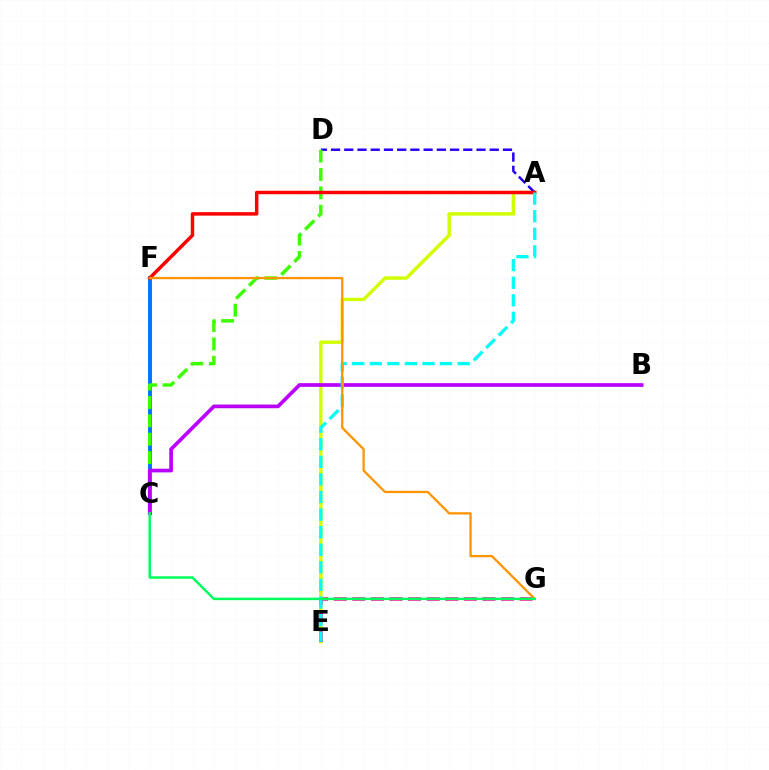{('A', 'E'): [{'color': '#d1ff00', 'line_style': 'solid', 'thickness': 2.47}, {'color': '#00fff6', 'line_style': 'dashed', 'thickness': 2.39}], ('A', 'D'): [{'color': '#2500ff', 'line_style': 'dashed', 'thickness': 1.8}], ('E', 'G'): [{'color': '#ff00ac', 'line_style': 'dashed', 'thickness': 2.52}], ('C', 'F'): [{'color': '#0074ff', 'line_style': 'solid', 'thickness': 2.8}], ('C', 'D'): [{'color': '#3dff00', 'line_style': 'dashed', 'thickness': 2.49}], ('A', 'F'): [{'color': '#ff0000', 'line_style': 'solid', 'thickness': 2.49}], ('B', 'C'): [{'color': '#b900ff', 'line_style': 'solid', 'thickness': 2.65}], ('F', 'G'): [{'color': '#ff9400', 'line_style': 'solid', 'thickness': 1.64}], ('C', 'G'): [{'color': '#00ff5c', 'line_style': 'solid', 'thickness': 1.79}]}